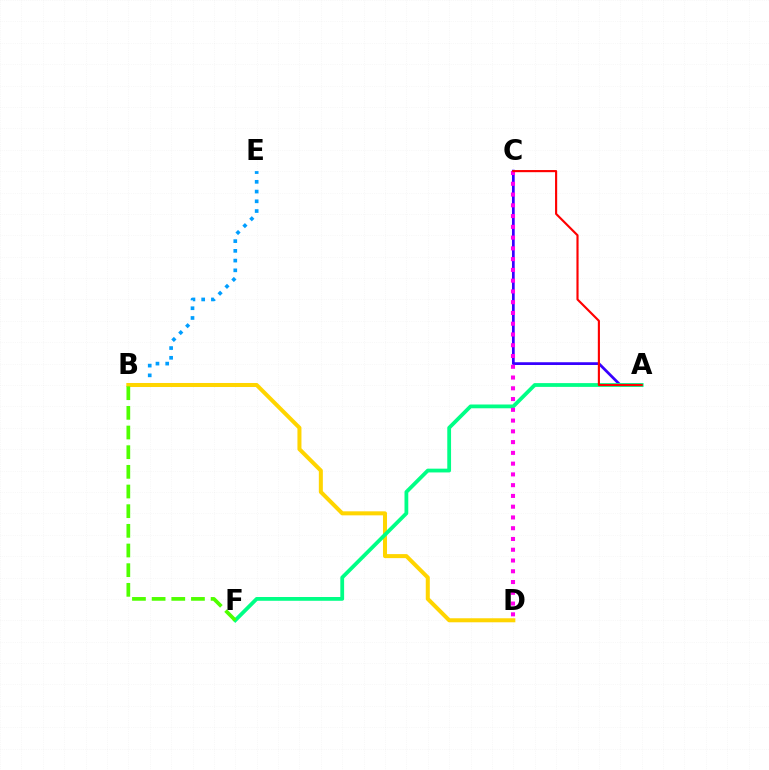{('A', 'C'): [{'color': '#3700ff', 'line_style': 'solid', 'thickness': 1.97}, {'color': '#ff0000', 'line_style': 'solid', 'thickness': 1.54}], ('B', 'E'): [{'color': '#009eff', 'line_style': 'dotted', 'thickness': 2.65}], ('B', 'D'): [{'color': '#ffd500', 'line_style': 'solid', 'thickness': 2.89}], ('A', 'F'): [{'color': '#00ff86', 'line_style': 'solid', 'thickness': 2.72}], ('C', 'D'): [{'color': '#ff00ed', 'line_style': 'dotted', 'thickness': 2.92}], ('B', 'F'): [{'color': '#4fff00', 'line_style': 'dashed', 'thickness': 2.67}]}